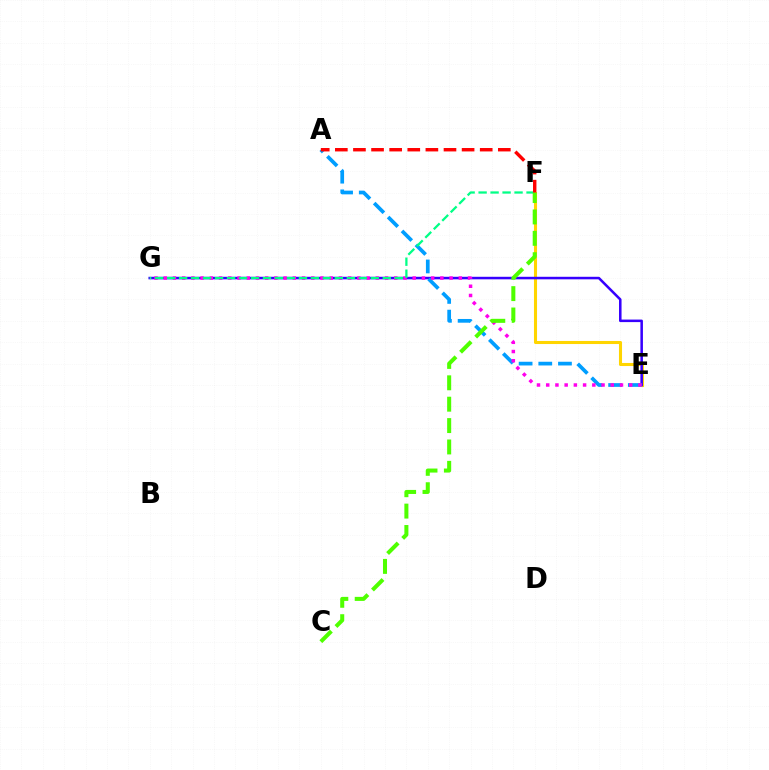{('E', 'F'): [{'color': '#ffd500', 'line_style': 'solid', 'thickness': 2.21}], ('E', 'G'): [{'color': '#3700ff', 'line_style': 'solid', 'thickness': 1.83}, {'color': '#ff00ed', 'line_style': 'dotted', 'thickness': 2.51}], ('A', 'E'): [{'color': '#009eff', 'line_style': 'dashed', 'thickness': 2.67}], ('F', 'G'): [{'color': '#00ff86', 'line_style': 'dashed', 'thickness': 1.63}], ('C', 'F'): [{'color': '#4fff00', 'line_style': 'dashed', 'thickness': 2.9}], ('A', 'F'): [{'color': '#ff0000', 'line_style': 'dashed', 'thickness': 2.46}]}